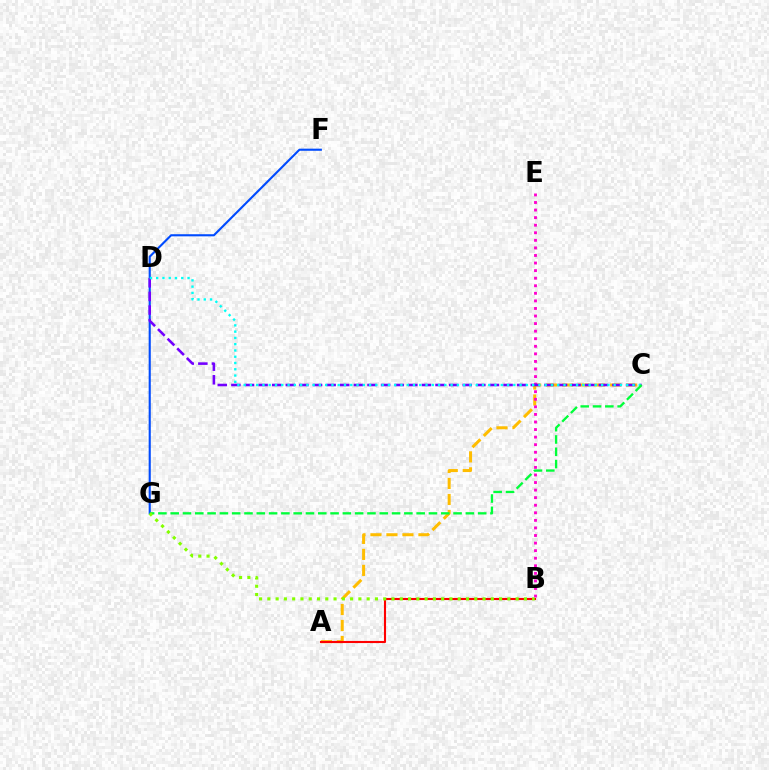{('A', 'C'): [{'color': '#ffbd00', 'line_style': 'dashed', 'thickness': 2.17}], ('A', 'B'): [{'color': '#ff0000', 'line_style': 'solid', 'thickness': 1.52}], ('B', 'E'): [{'color': '#ff00cf', 'line_style': 'dotted', 'thickness': 2.06}], ('F', 'G'): [{'color': '#004bff', 'line_style': 'solid', 'thickness': 1.52}], ('C', 'D'): [{'color': '#7200ff', 'line_style': 'dashed', 'thickness': 1.85}, {'color': '#00fff6', 'line_style': 'dotted', 'thickness': 1.7}], ('C', 'G'): [{'color': '#00ff39', 'line_style': 'dashed', 'thickness': 1.67}], ('B', 'G'): [{'color': '#84ff00', 'line_style': 'dotted', 'thickness': 2.25}]}